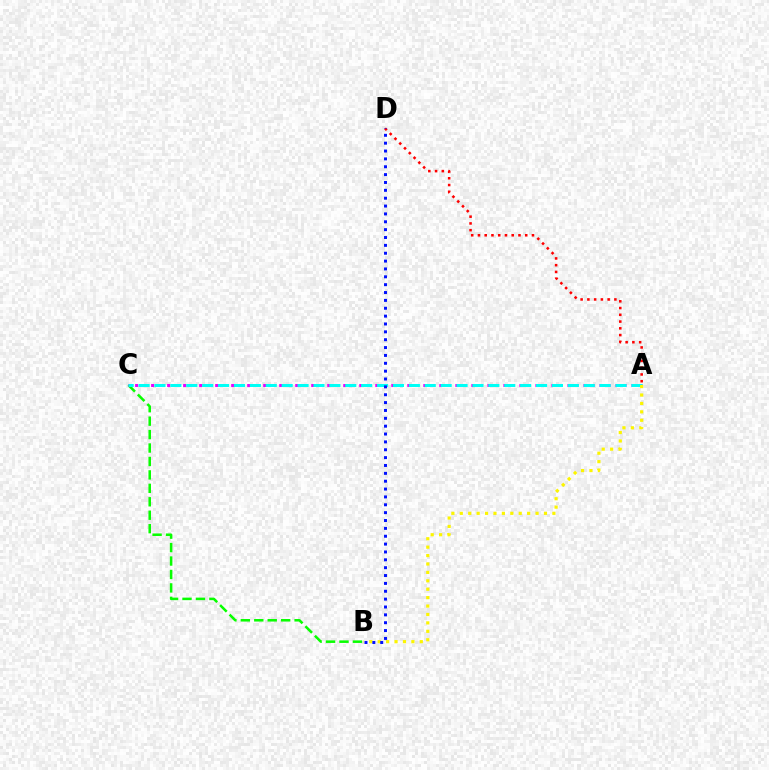{('A', 'D'): [{'color': '#ff0000', 'line_style': 'dotted', 'thickness': 1.83}], ('B', 'C'): [{'color': '#08ff00', 'line_style': 'dashed', 'thickness': 1.83}], ('A', 'C'): [{'color': '#ee00ff', 'line_style': 'dotted', 'thickness': 2.18}, {'color': '#00fff6', 'line_style': 'dashed', 'thickness': 2.16}], ('A', 'B'): [{'color': '#fcf500', 'line_style': 'dotted', 'thickness': 2.29}], ('B', 'D'): [{'color': '#0010ff', 'line_style': 'dotted', 'thickness': 2.14}]}